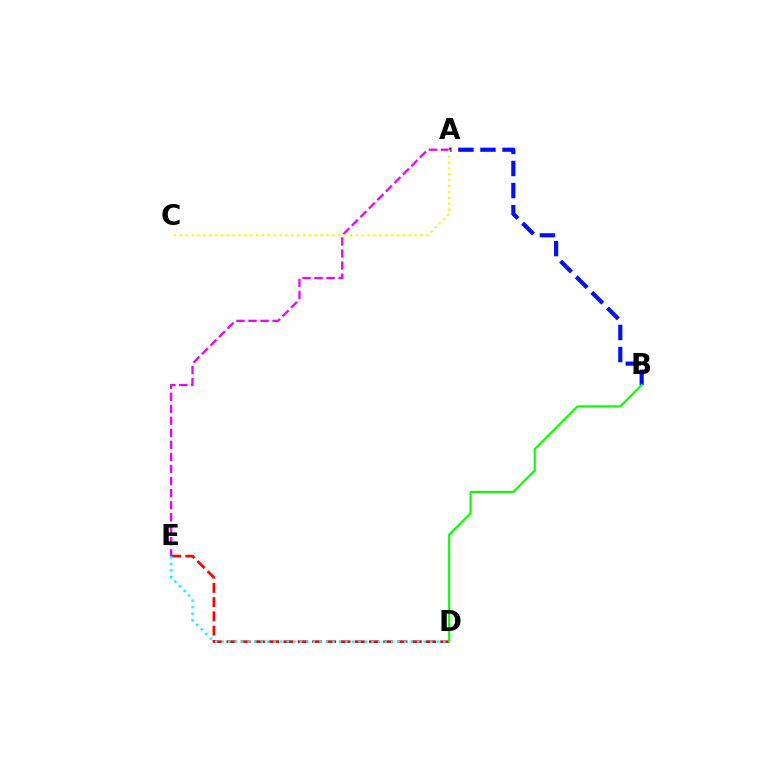{('A', 'E'): [{'color': '#ee00ff', 'line_style': 'dashed', 'thickness': 1.64}], ('D', 'E'): [{'color': '#ff0000', 'line_style': 'dashed', 'thickness': 1.94}, {'color': '#00fff6', 'line_style': 'dotted', 'thickness': 1.77}], ('A', 'B'): [{'color': '#0010ff', 'line_style': 'dashed', 'thickness': 3.0}], ('A', 'C'): [{'color': '#fcf500', 'line_style': 'dotted', 'thickness': 1.59}], ('B', 'D'): [{'color': '#08ff00', 'line_style': 'solid', 'thickness': 1.53}]}